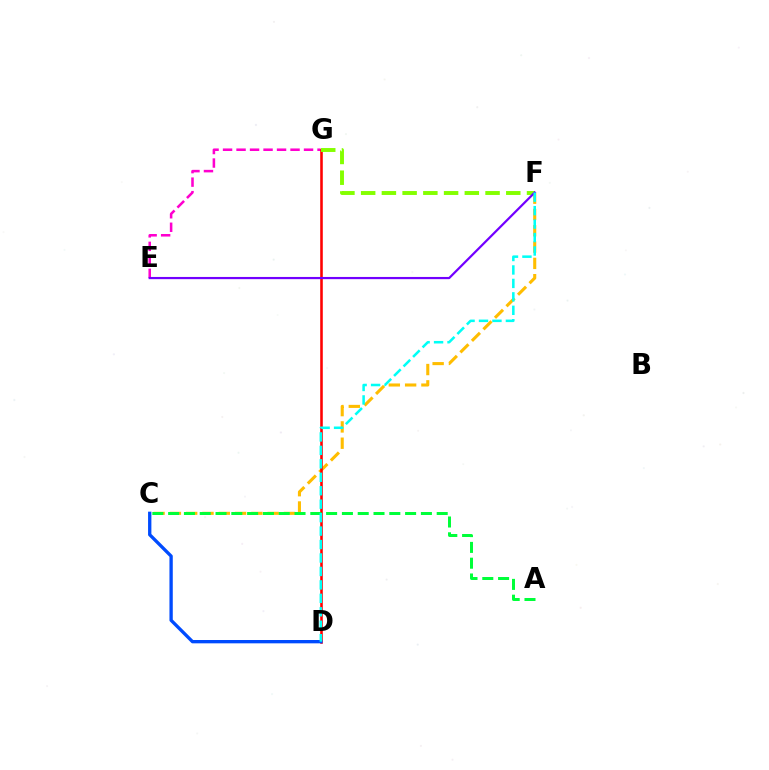{('E', 'G'): [{'color': '#ff00cf', 'line_style': 'dashed', 'thickness': 1.83}], ('C', 'F'): [{'color': '#ffbd00', 'line_style': 'dashed', 'thickness': 2.21}], ('D', 'G'): [{'color': '#ff0000', 'line_style': 'solid', 'thickness': 1.85}], ('F', 'G'): [{'color': '#84ff00', 'line_style': 'dashed', 'thickness': 2.82}], ('C', 'D'): [{'color': '#004bff', 'line_style': 'solid', 'thickness': 2.39}], ('E', 'F'): [{'color': '#7200ff', 'line_style': 'solid', 'thickness': 1.59}], ('A', 'C'): [{'color': '#00ff39', 'line_style': 'dashed', 'thickness': 2.15}], ('D', 'F'): [{'color': '#00fff6', 'line_style': 'dashed', 'thickness': 1.83}]}